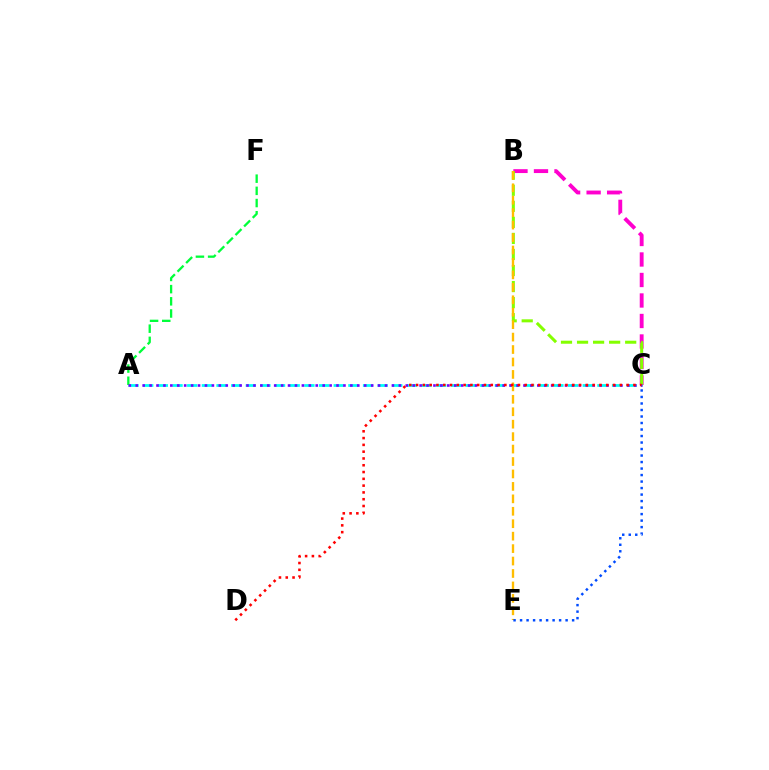{('A', 'C'): [{'color': '#00fff6', 'line_style': 'dashed', 'thickness': 1.99}, {'color': '#7200ff', 'line_style': 'dotted', 'thickness': 1.88}], ('A', 'F'): [{'color': '#00ff39', 'line_style': 'dashed', 'thickness': 1.66}], ('B', 'C'): [{'color': '#ff00cf', 'line_style': 'dashed', 'thickness': 2.78}, {'color': '#84ff00', 'line_style': 'dashed', 'thickness': 2.18}], ('B', 'E'): [{'color': '#ffbd00', 'line_style': 'dashed', 'thickness': 1.69}], ('C', 'D'): [{'color': '#ff0000', 'line_style': 'dotted', 'thickness': 1.85}], ('C', 'E'): [{'color': '#004bff', 'line_style': 'dotted', 'thickness': 1.77}]}